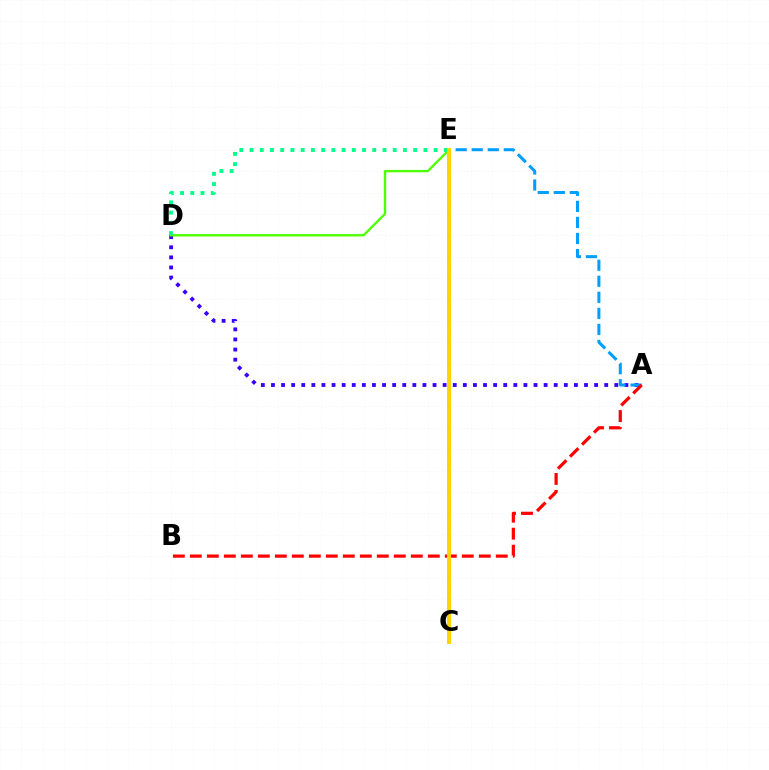{('A', 'D'): [{'color': '#3700ff', 'line_style': 'dotted', 'thickness': 2.74}], ('D', 'E'): [{'color': '#4fff00', 'line_style': 'solid', 'thickness': 1.7}, {'color': '#00ff86', 'line_style': 'dotted', 'thickness': 2.78}], ('C', 'E'): [{'color': '#ff00ed', 'line_style': 'solid', 'thickness': 1.53}, {'color': '#ffd500', 'line_style': 'solid', 'thickness': 2.85}], ('A', 'E'): [{'color': '#009eff', 'line_style': 'dashed', 'thickness': 2.18}], ('A', 'B'): [{'color': '#ff0000', 'line_style': 'dashed', 'thickness': 2.31}]}